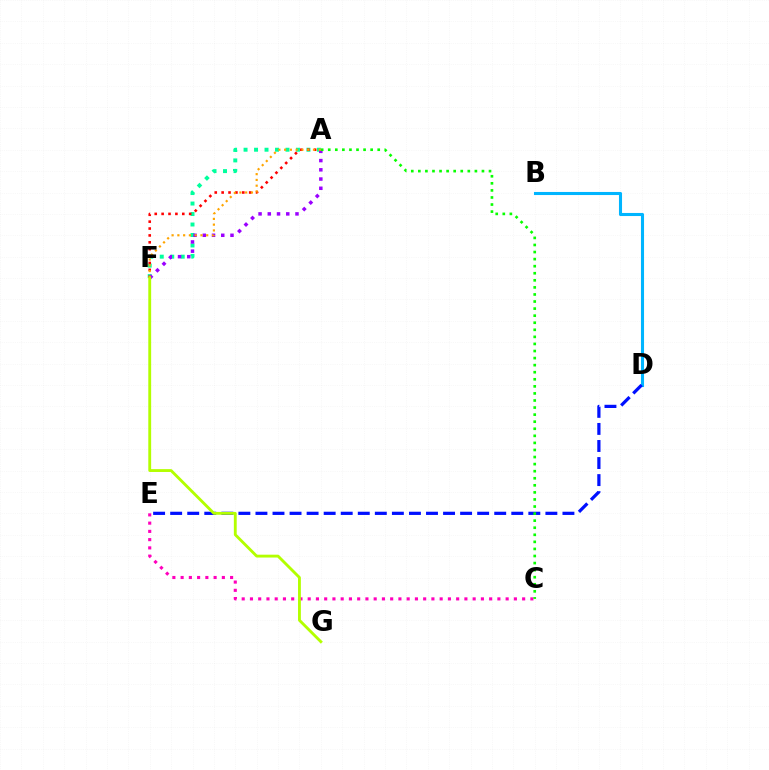{('B', 'D'): [{'color': '#00b5ff', 'line_style': 'solid', 'thickness': 2.21}], ('A', 'F'): [{'color': '#00ff9d', 'line_style': 'dotted', 'thickness': 2.85}, {'color': '#ff0000', 'line_style': 'dotted', 'thickness': 1.87}, {'color': '#9b00ff', 'line_style': 'dotted', 'thickness': 2.51}, {'color': '#ffa500', 'line_style': 'dotted', 'thickness': 1.57}], ('D', 'E'): [{'color': '#0010ff', 'line_style': 'dashed', 'thickness': 2.32}], ('C', 'E'): [{'color': '#ff00bd', 'line_style': 'dotted', 'thickness': 2.24}], ('A', 'C'): [{'color': '#08ff00', 'line_style': 'dotted', 'thickness': 1.92}], ('F', 'G'): [{'color': '#b3ff00', 'line_style': 'solid', 'thickness': 2.05}]}